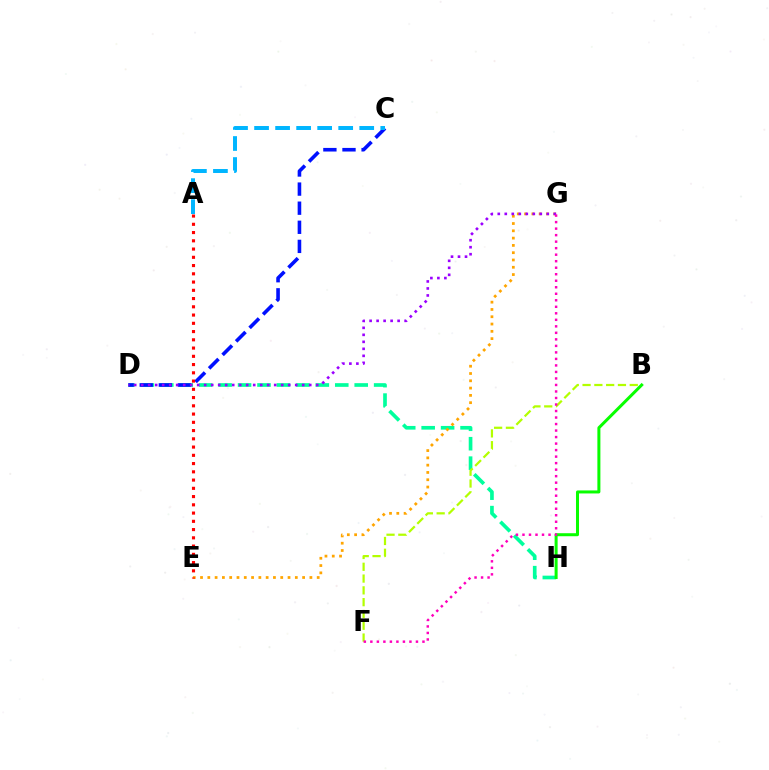{('D', 'H'): [{'color': '#00ff9d', 'line_style': 'dashed', 'thickness': 2.64}], ('E', 'G'): [{'color': '#ffa500', 'line_style': 'dotted', 'thickness': 1.98}], ('C', 'D'): [{'color': '#0010ff', 'line_style': 'dashed', 'thickness': 2.59}], ('D', 'G'): [{'color': '#9b00ff', 'line_style': 'dotted', 'thickness': 1.9}], ('B', 'F'): [{'color': '#b3ff00', 'line_style': 'dashed', 'thickness': 1.6}], ('B', 'H'): [{'color': '#08ff00', 'line_style': 'solid', 'thickness': 2.17}], ('A', 'E'): [{'color': '#ff0000', 'line_style': 'dotted', 'thickness': 2.24}], ('F', 'G'): [{'color': '#ff00bd', 'line_style': 'dotted', 'thickness': 1.77}], ('A', 'C'): [{'color': '#00b5ff', 'line_style': 'dashed', 'thickness': 2.86}]}